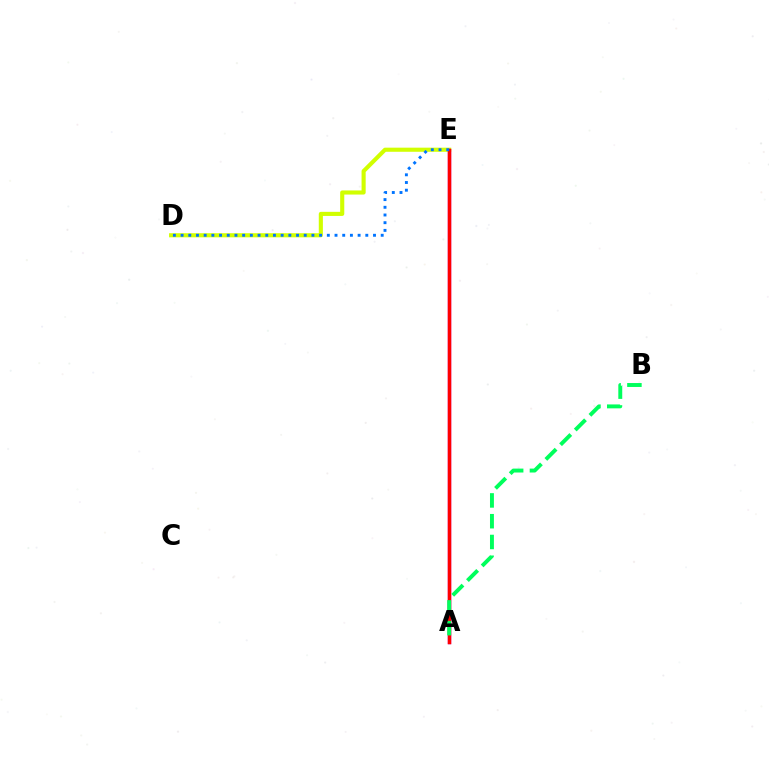{('A', 'E'): [{'color': '#b900ff', 'line_style': 'solid', 'thickness': 2.41}, {'color': '#ff0000', 'line_style': 'solid', 'thickness': 2.5}], ('D', 'E'): [{'color': '#d1ff00', 'line_style': 'solid', 'thickness': 2.96}, {'color': '#0074ff', 'line_style': 'dotted', 'thickness': 2.09}], ('A', 'B'): [{'color': '#00ff5c', 'line_style': 'dashed', 'thickness': 2.82}]}